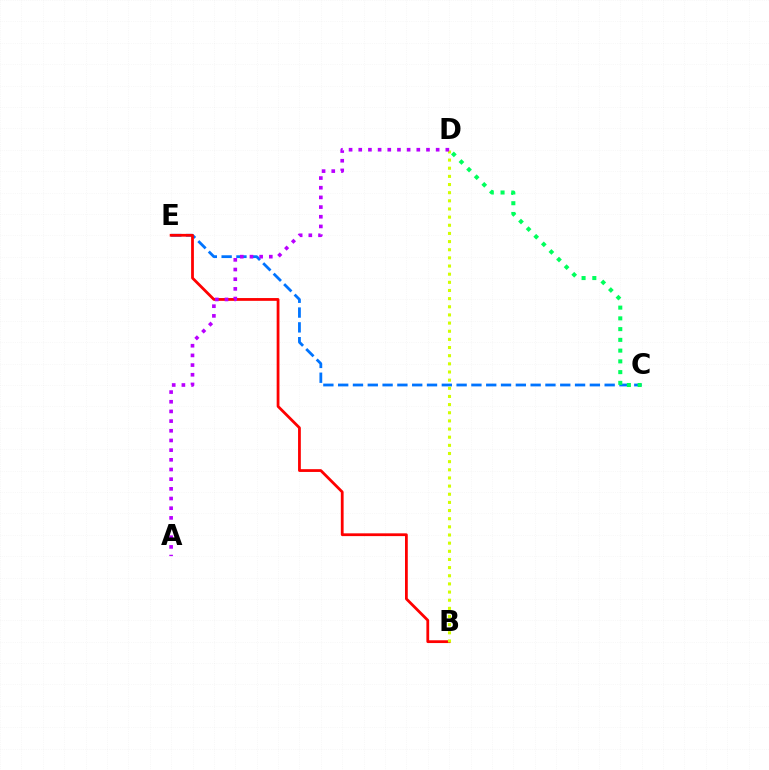{('C', 'E'): [{'color': '#0074ff', 'line_style': 'dashed', 'thickness': 2.01}], ('C', 'D'): [{'color': '#00ff5c', 'line_style': 'dotted', 'thickness': 2.92}], ('B', 'E'): [{'color': '#ff0000', 'line_style': 'solid', 'thickness': 2.0}], ('B', 'D'): [{'color': '#d1ff00', 'line_style': 'dotted', 'thickness': 2.21}], ('A', 'D'): [{'color': '#b900ff', 'line_style': 'dotted', 'thickness': 2.63}]}